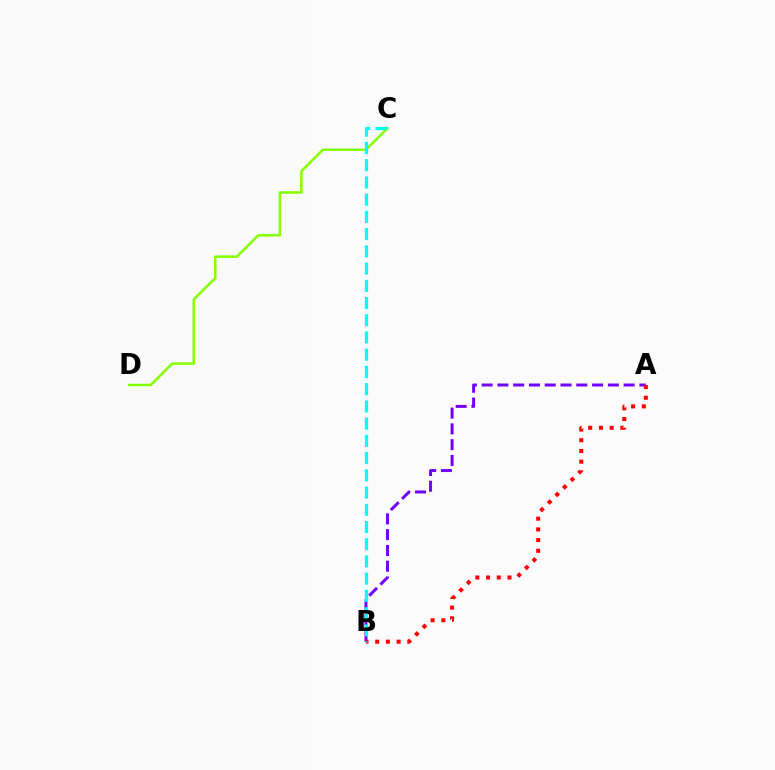{('C', 'D'): [{'color': '#84ff00', 'line_style': 'solid', 'thickness': 1.8}], ('A', 'B'): [{'color': '#7200ff', 'line_style': 'dashed', 'thickness': 2.14}, {'color': '#ff0000', 'line_style': 'dotted', 'thickness': 2.91}], ('B', 'C'): [{'color': '#00fff6', 'line_style': 'dashed', 'thickness': 2.34}]}